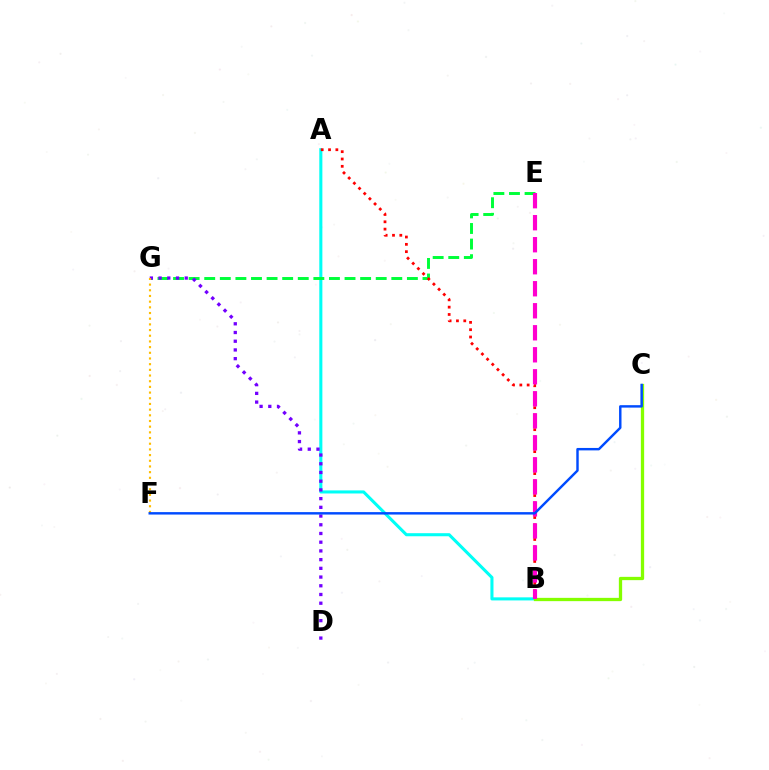{('A', 'B'): [{'color': '#00fff6', 'line_style': 'solid', 'thickness': 2.21}, {'color': '#ff0000', 'line_style': 'dotted', 'thickness': 1.99}], ('E', 'G'): [{'color': '#00ff39', 'line_style': 'dashed', 'thickness': 2.12}], ('D', 'G'): [{'color': '#7200ff', 'line_style': 'dotted', 'thickness': 2.37}], ('F', 'G'): [{'color': '#ffbd00', 'line_style': 'dotted', 'thickness': 1.54}], ('B', 'C'): [{'color': '#84ff00', 'line_style': 'solid', 'thickness': 2.37}], ('B', 'E'): [{'color': '#ff00cf', 'line_style': 'dashed', 'thickness': 2.99}], ('C', 'F'): [{'color': '#004bff', 'line_style': 'solid', 'thickness': 1.75}]}